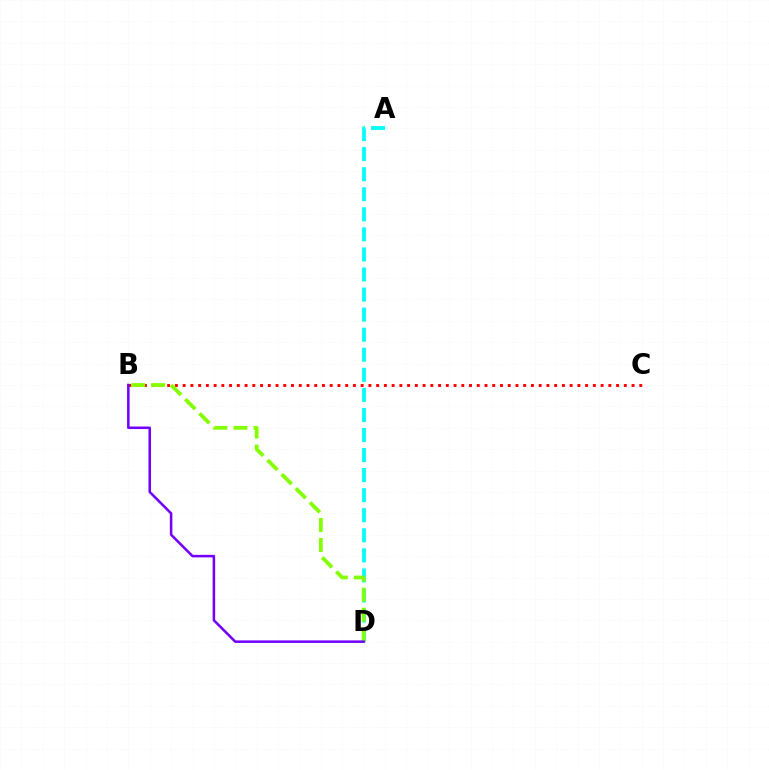{('B', 'C'): [{'color': '#ff0000', 'line_style': 'dotted', 'thickness': 2.1}], ('A', 'D'): [{'color': '#00fff6', 'line_style': 'dashed', 'thickness': 2.73}], ('B', 'D'): [{'color': '#84ff00', 'line_style': 'dashed', 'thickness': 2.72}, {'color': '#7200ff', 'line_style': 'solid', 'thickness': 1.83}]}